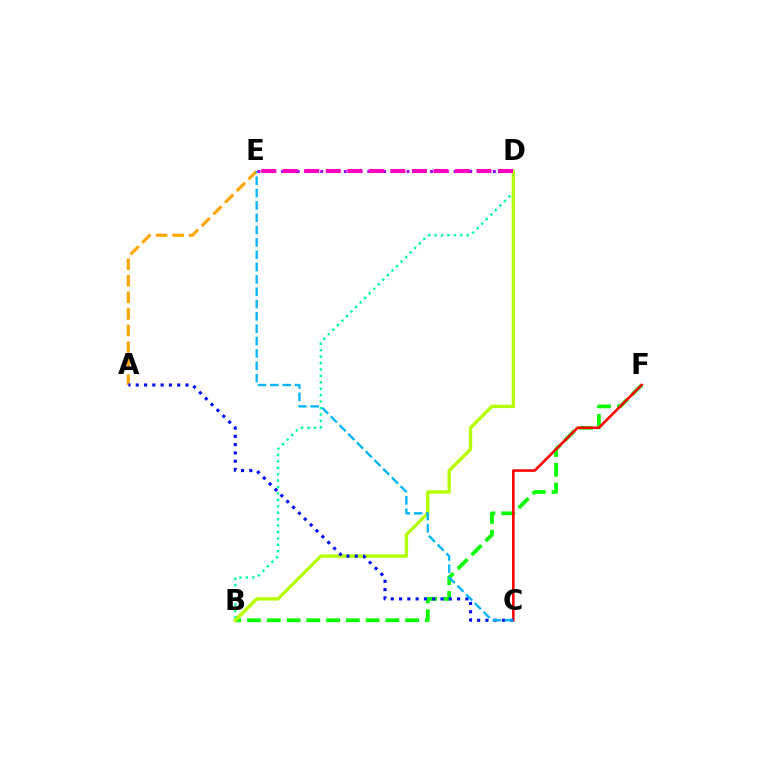{('A', 'E'): [{'color': '#ffa500', 'line_style': 'dashed', 'thickness': 2.25}], ('B', 'D'): [{'color': '#00ff9d', 'line_style': 'dotted', 'thickness': 1.75}, {'color': '#b3ff00', 'line_style': 'solid', 'thickness': 2.41}], ('B', 'F'): [{'color': '#08ff00', 'line_style': 'dashed', 'thickness': 2.68}], ('C', 'F'): [{'color': '#ff0000', 'line_style': 'solid', 'thickness': 1.85}], ('A', 'C'): [{'color': '#0010ff', 'line_style': 'dotted', 'thickness': 2.25}], ('C', 'E'): [{'color': '#00b5ff', 'line_style': 'dashed', 'thickness': 1.68}], ('D', 'E'): [{'color': '#9b00ff', 'line_style': 'dotted', 'thickness': 2.13}, {'color': '#ff00bd', 'line_style': 'dashed', 'thickness': 2.92}]}